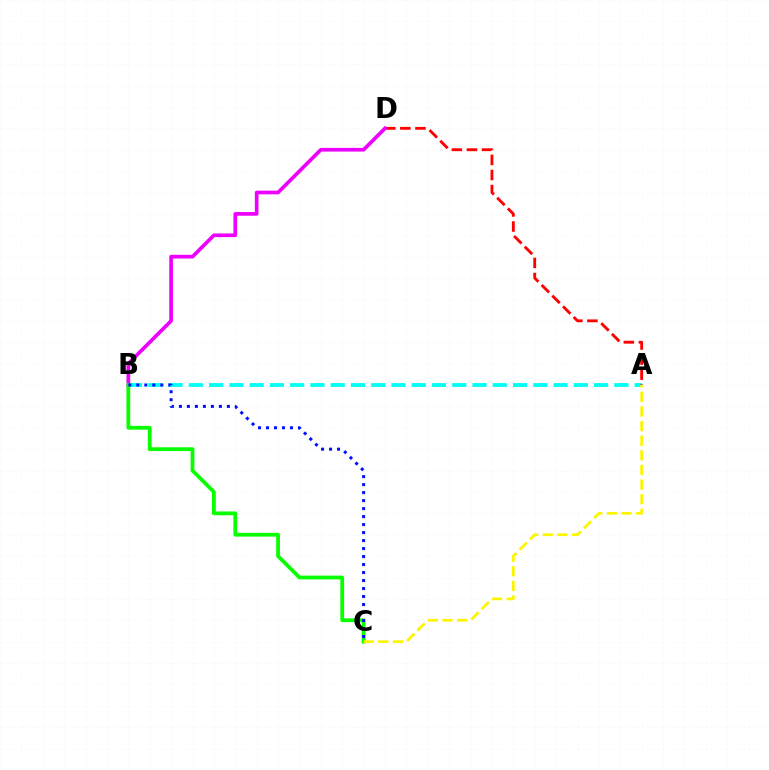{('A', 'B'): [{'color': '#00fff6', 'line_style': 'dashed', 'thickness': 2.75}], ('A', 'D'): [{'color': '#ff0000', 'line_style': 'dashed', 'thickness': 2.05}], ('B', 'D'): [{'color': '#ee00ff', 'line_style': 'solid', 'thickness': 2.65}], ('B', 'C'): [{'color': '#08ff00', 'line_style': 'solid', 'thickness': 2.72}, {'color': '#0010ff', 'line_style': 'dotted', 'thickness': 2.17}], ('A', 'C'): [{'color': '#fcf500', 'line_style': 'dashed', 'thickness': 1.99}]}